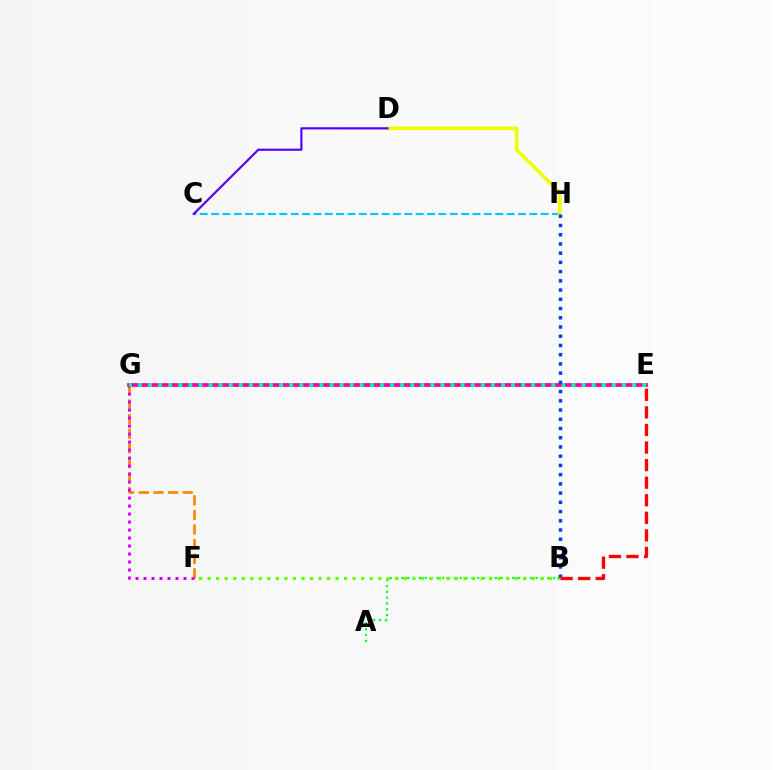{('F', 'G'): [{'color': '#ff8800', 'line_style': 'dashed', 'thickness': 1.99}, {'color': '#d600ff', 'line_style': 'dotted', 'thickness': 2.17}], ('A', 'B'): [{'color': '#00ff27', 'line_style': 'dotted', 'thickness': 1.59}], ('E', 'G'): [{'color': '#ff00a0', 'line_style': 'solid', 'thickness': 2.68}, {'color': '#00ffaf', 'line_style': 'dotted', 'thickness': 2.74}], ('C', 'H'): [{'color': '#00c7ff', 'line_style': 'dashed', 'thickness': 1.54}], ('B', 'F'): [{'color': '#66ff00', 'line_style': 'dotted', 'thickness': 2.32}], ('D', 'H'): [{'color': '#eeff00', 'line_style': 'solid', 'thickness': 2.53}], ('C', 'D'): [{'color': '#4f00ff', 'line_style': 'solid', 'thickness': 1.54}], ('B', 'H'): [{'color': '#003fff', 'line_style': 'dotted', 'thickness': 2.51}], ('B', 'E'): [{'color': '#ff0000', 'line_style': 'dashed', 'thickness': 2.39}]}